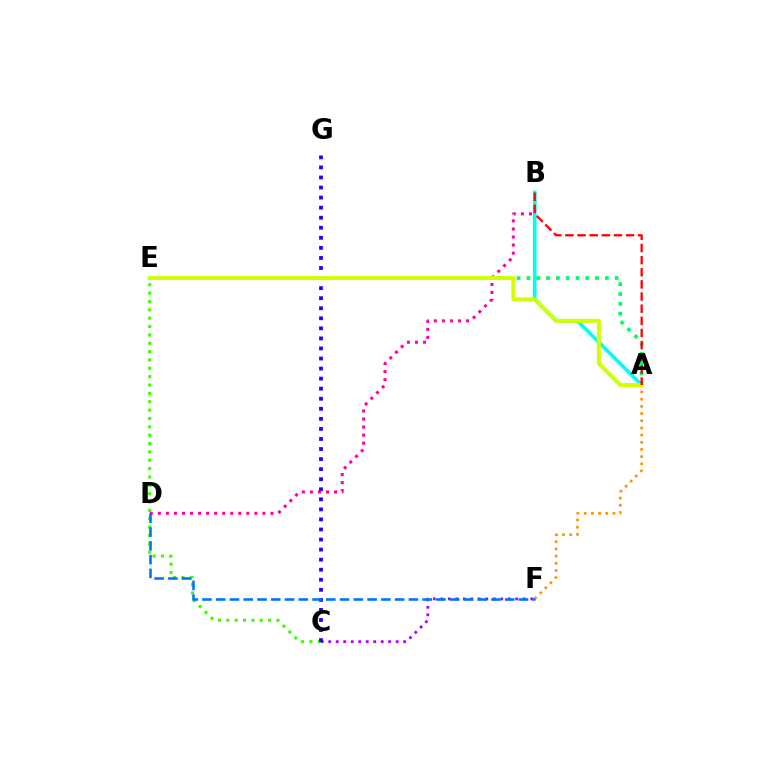{('C', 'E'): [{'color': '#3dff00', 'line_style': 'dotted', 'thickness': 2.27}], ('A', 'F'): [{'color': '#ff9400', 'line_style': 'dotted', 'thickness': 1.95}], ('C', 'F'): [{'color': '#b900ff', 'line_style': 'dotted', 'thickness': 2.04}], ('B', 'D'): [{'color': '#ff00ac', 'line_style': 'dotted', 'thickness': 2.19}], ('C', 'G'): [{'color': '#2500ff', 'line_style': 'dotted', 'thickness': 2.73}], ('D', 'F'): [{'color': '#0074ff', 'line_style': 'dashed', 'thickness': 1.87}], ('A', 'B'): [{'color': '#00fff6', 'line_style': 'solid', 'thickness': 2.68}, {'color': '#ff0000', 'line_style': 'dashed', 'thickness': 1.65}], ('A', 'E'): [{'color': '#00ff5c', 'line_style': 'dotted', 'thickness': 2.66}, {'color': '#d1ff00', 'line_style': 'solid', 'thickness': 2.86}]}